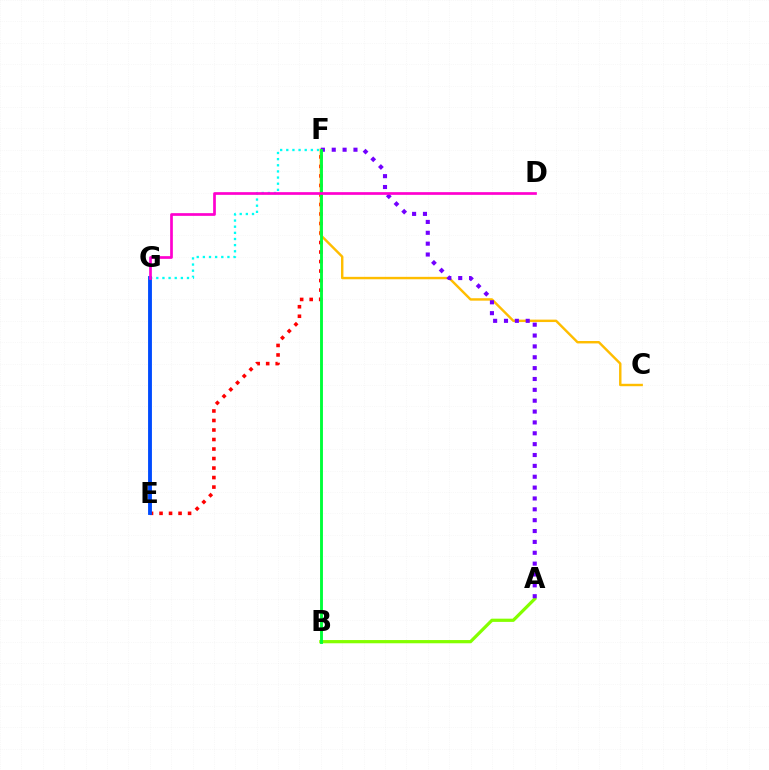{('E', 'F'): [{'color': '#ff0000', 'line_style': 'dotted', 'thickness': 2.58}], ('F', 'G'): [{'color': '#00fff6', 'line_style': 'dotted', 'thickness': 1.67}], ('C', 'F'): [{'color': '#ffbd00', 'line_style': 'solid', 'thickness': 1.75}], ('E', 'G'): [{'color': '#004bff', 'line_style': 'solid', 'thickness': 2.78}], ('A', 'B'): [{'color': '#84ff00', 'line_style': 'solid', 'thickness': 2.32}], ('A', 'F'): [{'color': '#7200ff', 'line_style': 'dotted', 'thickness': 2.95}], ('B', 'F'): [{'color': '#00ff39', 'line_style': 'solid', 'thickness': 2.08}], ('D', 'G'): [{'color': '#ff00cf', 'line_style': 'solid', 'thickness': 1.95}]}